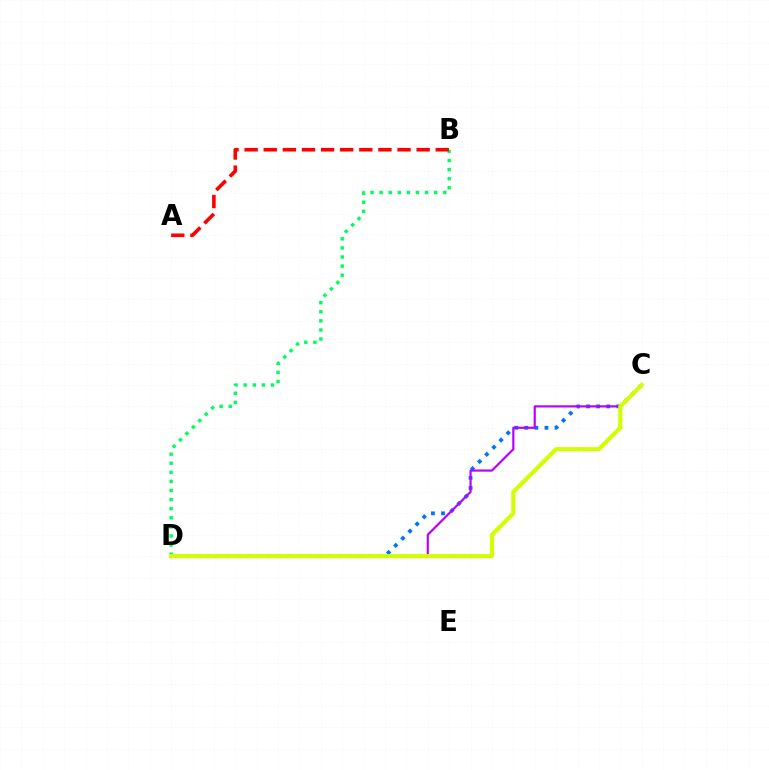{('B', 'D'): [{'color': '#00ff5c', 'line_style': 'dotted', 'thickness': 2.47}], ('C', 'D'): [{'color': '#0074ff', 'line_style': 'dotted', 'thickness': 2.74}, {'color': '#b900ff', 'line_style': 'solid', 'thickness': 1.58}, {'color': '#d1ff00', 'line_style': 'solid', 'thickness': 2.98}], ('A', 'B'): [{'color': '#ff0000', 'line_style': 'dashed', 'thickness': 2.6}]}